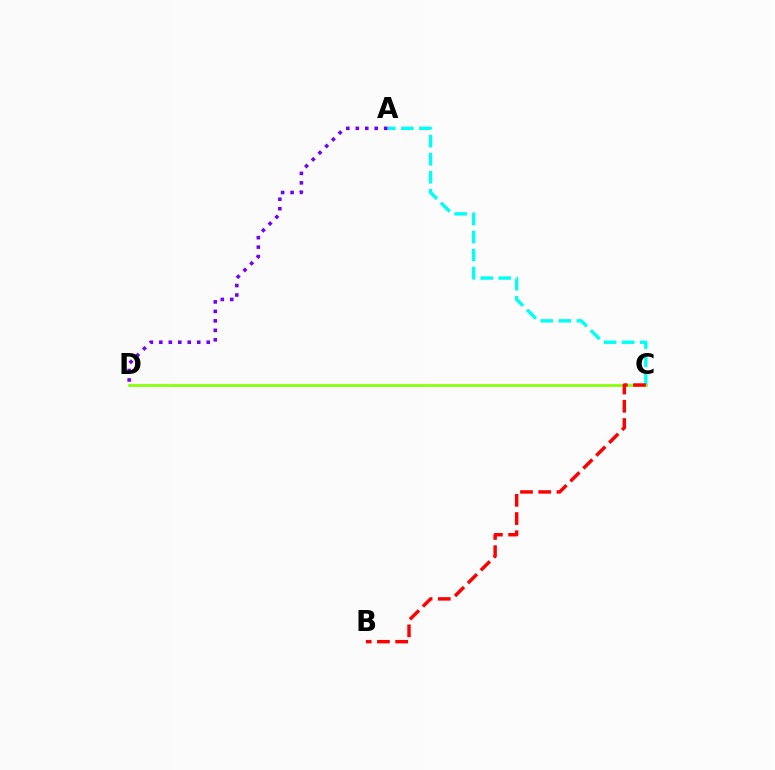{('A', 'C'): [{'color': '#00fff6', 'line_style': 'dashed', 'thickness': 2.45}], ('A', 'D'): [{'color': '#7200ff', 'line_style': 'dotted', 'thickness': 2.57}], ('C', 'D'): [{'color': '#84ff00', 'line_style': 'solid', 'thickness': 1.89}], ('B', 'C'): [{'color': '#ff0000', 'line_style': 'dashed', 'thickness': 2.48}]}